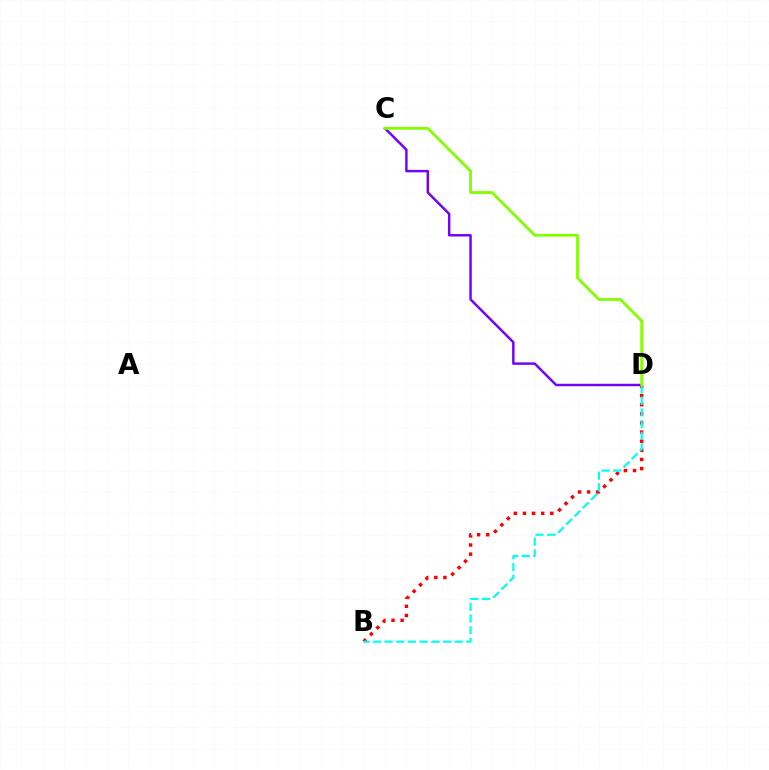{('B', 'D'): [{'color': '#ff0000', 'line_style': 'dotted', 'thickness': 2.48}, {'color': '#00fff6', 'line_style': 'dashed', 'thickness': 1.59}], ('C', 'D'): [{'color': '#7200ff', 'line_style': 'solid', 'thickness': 1.76}, {'color': '#84ff00', 'line_style': 'solid', 'thickness': 2.03}]}